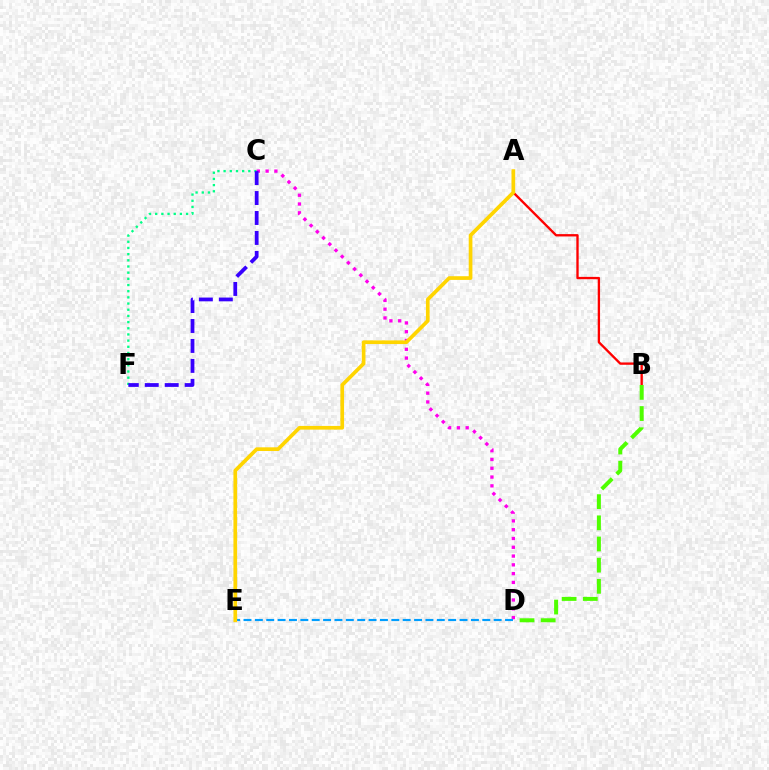{('C', 'F'): [{'color': '#00ff86', 'line_style': 'dotted', 'thickness': 1.68}, {'color': '#3700ff', 'line_style': 'dashed', 'thickness': 2.71}], ('C', 'D'): [{'color': '#ff00ed', 'line_style': 'dotted', 'thickness': 2.39}], ('D', 'E'): [{'color': '#009eff', 'line_style': 'dashed', 'thickness': 1.54}], ('A', 'B'): [{'color': '#ff0000', 'line_style': 'solid', 'thickness': 1.68}], ('B', 'D'): [{'color': '#4fff00', 'line_style': 'dashed', 'thickness': 2.88}], ('A', 'E'): [{'color': '#ffd500', 'line_style': 'solid', 'thickness': 2.66}]}